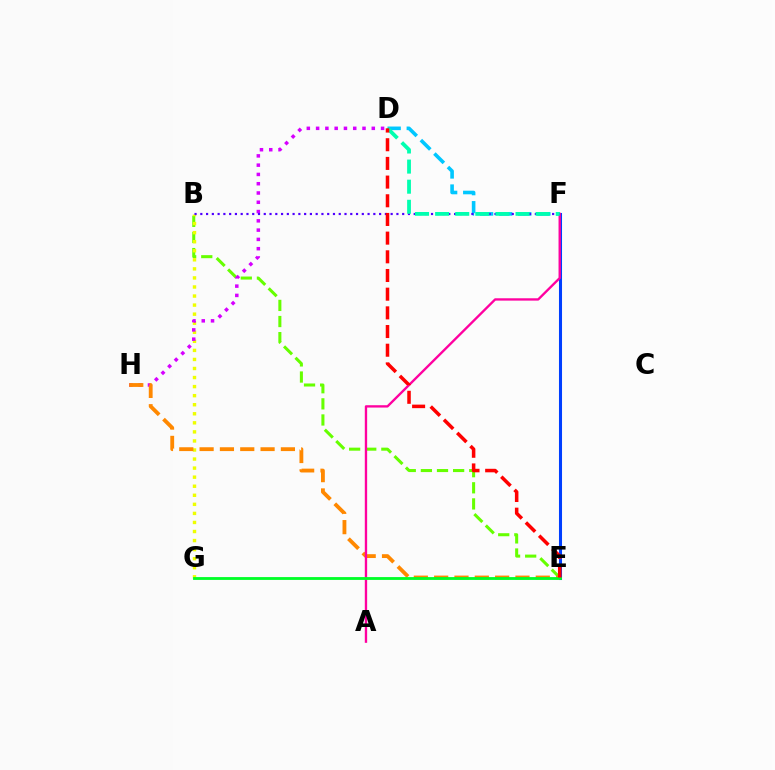{('B', 'E'): [{'color': '#66ff00', 'line_style': 'dashed', 'thickness': 2.19}], ('B', 'G'): [{'color': '#eeff00', 'line_style': 'dotted', 'thickness': 2.46}], ('D', 'F'): [{'color': '#00c7ff', 'line_style': 'dashed', 'thickness': 2.59}, {'color': '#00ffaf', 'line_style': 'dashed', 'thickness': 2.73}], ('D', 'H'): [{'color': '#d600ff', 'line_style': 'dotted', 'thickness': 2.52}], ('E', 'H'): [{'color': '#ff8800', 'line_style': 'dashed', 'thickness': 2.76}], ('E', 'F'): [{'color': '#003fff', 'line_style': 'solid', 'thickness': 2.2}], ('A', 'F'): [{'color': '#ff00a0', 'line_style': 'solid', 'thickness': 1.69}], ('E', 'G'): [{'color': '#00ff27', 'line_style': 'solid', 'thickness': 2.04}], ('B', 'F'): [{'color': '#4f00ff', 'line_style': 'dotted', 'thickness': 1.57}], ('D', 'E'): [{'color': '#ff0000', 'line_style': 'dashed', 'thickness': 2.54}]}